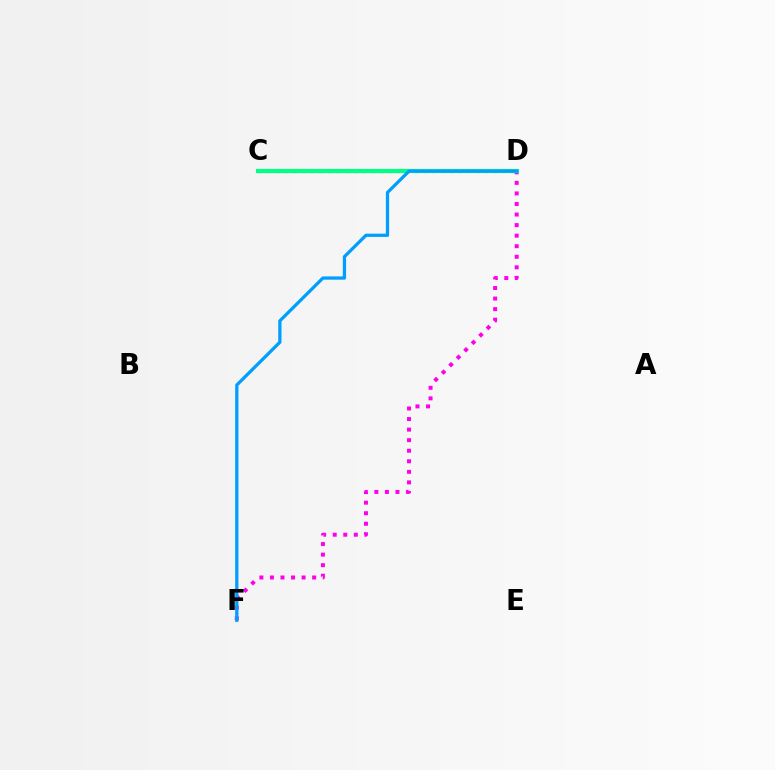{('C', 'D'): [{'color': '#4fff00', 'line_style': 'dotted', 'thickness': 2.37}, {'color': '#ffd500', 'line_style': 'dotted', 'thickness': 2.64}, {'color': '#3700ff', 'line_style': 'dashed', 'thickness': 2.05}, {'color': '#ff0000', 'line_style': 'dashed', 'thickness': 2.58}, {'color': '#00ff86', 'line_style': 'solid', 'thickness': 2.98}], ('D', 'F'): [{'color': '#ff00ed', 'line_style': 'dotted', 'thickness': 2.87}, {'color': '#009eff', 'line_style': 'solid', 'thickness': 2.34}]}